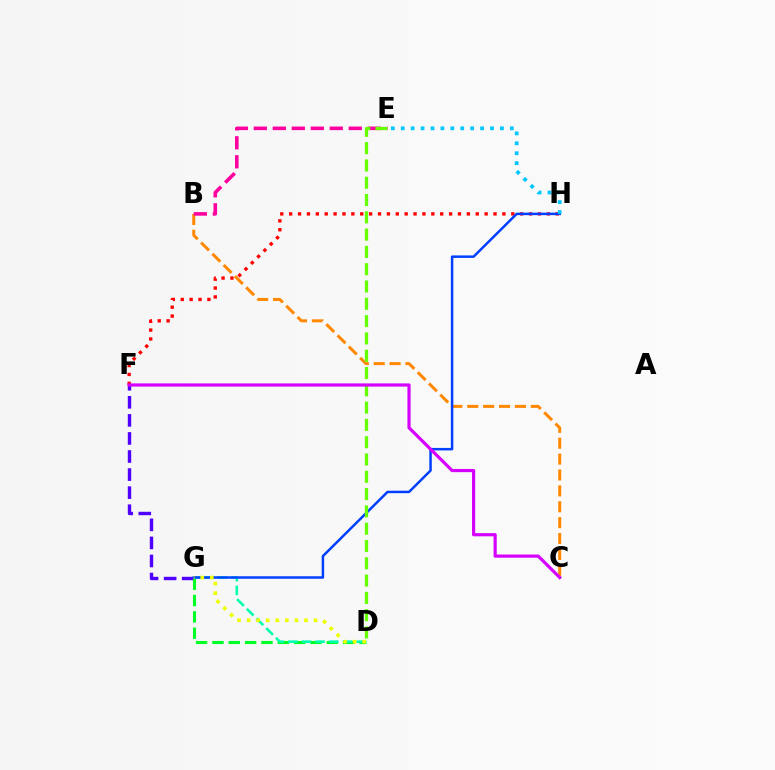{('B', 'C'): [{'color': '#ff8800', 'line_style': 'dashed', 'thickness': 2.16}], ('F', 'H'): [{'color': '#ff0000', 'line_style': 'dotted', 'thickness': 2.41}], ('B', 'E'): [{'color': '#ff00a0', 'line_style': 'dashed', 'thickness': 2.58}], ('F', 'G'): [{'color': '#4f00ff', 'line_style': 'dashed', 'thickness': 2.45}], ('D', 'G'): [{'color': '#00ff27', 'line_style': 'dashed', 'thickness': 2.22}, {'color': '#00ffaf', 'line_style': 'dashed', 'thickness': 1.86}, {'color': '#eeff00', 'line_style': 'dotted', 'thickness': 2.6}], ('G', 'H'): [{'color': '#003fff', 'line_style': 'solid', 'thickness': 1.79}], ('E', 'H'): [{'color': '#00c7ff', 'line_style': 'dotted', 'thickness': 2.69}], ('D', 'E'): [{'color': '#66ff00', 'line_style': 'dashed', 'thickness': 2.35}], ('C', 'F'): [{'color': '#d600ff', 'line_style': 'solid', 'thickness': 2.29}]}